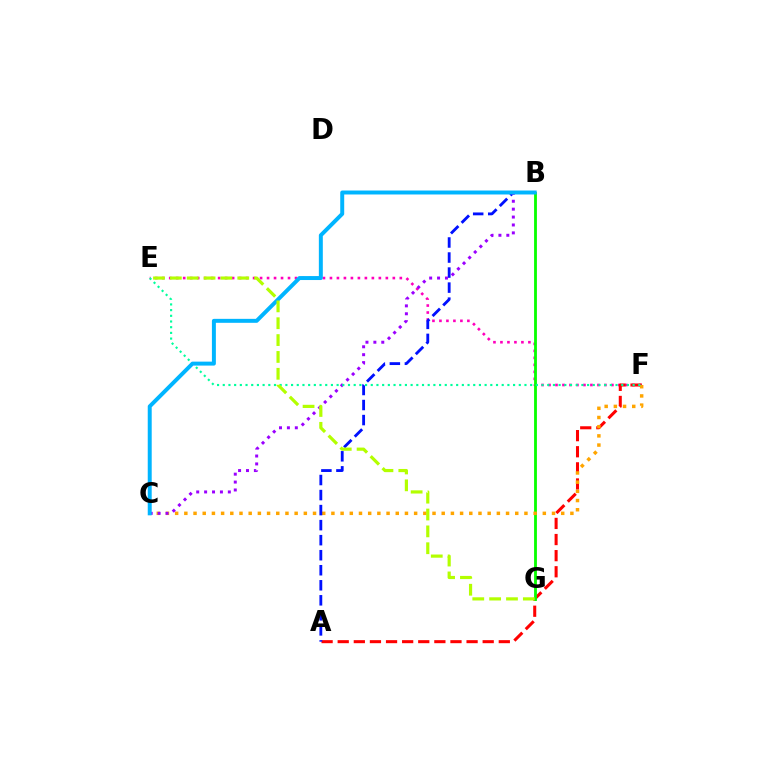{('E', 'F'): [{'color': '#ff00bd', 'line_style': 'dotted', 'thickness': 1.9}, {'color': '#00ff9d', 'line_style': 'dotted', 'thickness': 1.55}], ('A', 'F'): [{'color': '#ff0000', 'line_style': 'dashed', 'thickness': 2.19}], ('B', 'G'): [{'color': '#08ff00', 'line_style': 'solid', 'thickness': 2.03}], ('C', 'F'): [{'color': '#ffa500', 'line_style': 'dotted', 'thickness': 2.5}], ('A', 'B'): [{'color': '#0010ff', 'line_style': 'dashed', 'thickness': 2.04}], ('B', 'C'): [{'color': '#9b00ff', 'line_style': 'dotted', 'thickness': 2.15}, {'color': '#00b5ff', 'line_style': 'solid', 'thickness': 2.85}], ('E', 'G'): [{'color': '#b3ff00', 'line_style': 'dashed', 'thickness': 2.29}]}